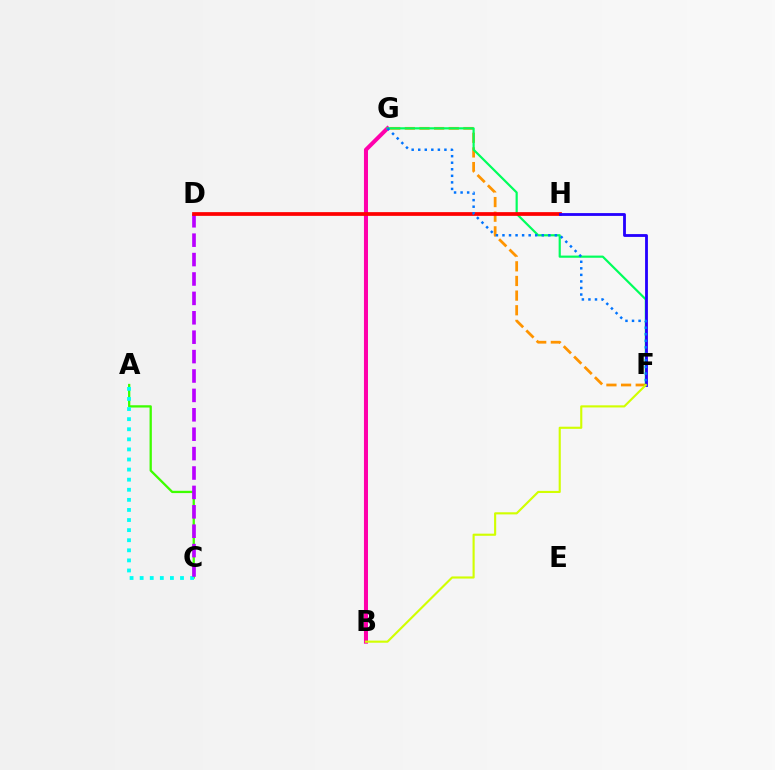{('A', 'C'): [{'color': '#3dff00', 'line_style': 'solid', 'thickness': 1.65}, {'color': '#00fff6', 'line_style': 'dotted', 'thickness': 2.74}], ('F', 'G'): [{'color': '#ff9400', 'line_style': 'dashed', 'thickness': 1.99}, {'color': '#00ff5c', 'line_style': 'solid', 'thickness': 1.57}, {'color': '#0074ff', 'line_style': 'dotted', 'thickness': 1.78}], ('B', 'G'): [{'color': '#ff00ac', 'line_style': 'solid', 'thickness': 2.9}], ('C', 'D'): [{'color': '#b900ff', 'line_style': 'dashed', 'thickness': 2.64}], ('D', 'H'): [{'color': '#ff0000', 'line_style': 'solid', 'thickness': 2.69}], ('F', 'H'): [{'color': '#2500ff', 'line_style': 'solid', 'thickness': 2.03}], ('B', 'F'): [{'color': '#d1ff00', 'line_style': 'solid', 'thickness': 1.53}]}